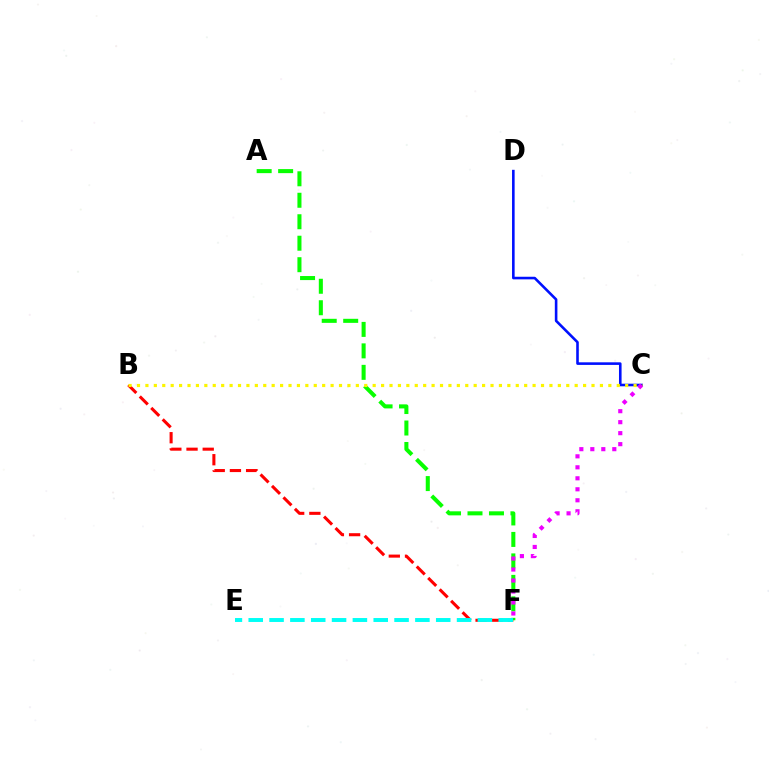{('B', 'F'): [{'color': '#ff0000', 'line_style': 'dashed', 'thickness': 2.2}], ('A', 'F'): [{'color': '#08ff00', 'line_style': 'dashed', 'thickness': 2.92}], ('C', 'D'): [{'color': '#0010ff', 'line_style': 'solid', 'thickness': 1.87}], ('B', 'C'): [{'color': '#fcf500', 'line_style': 'dotted', 'thickness': 2.29}], ('C', 'F'): [{'color': '#ee00ff', 'line_style': 'dotted', 'thickness': 2.99}], ('E', 'F'): [{'color': '#00fff6', 'line_style': 'dashed', 'thickness': 2.83}]}